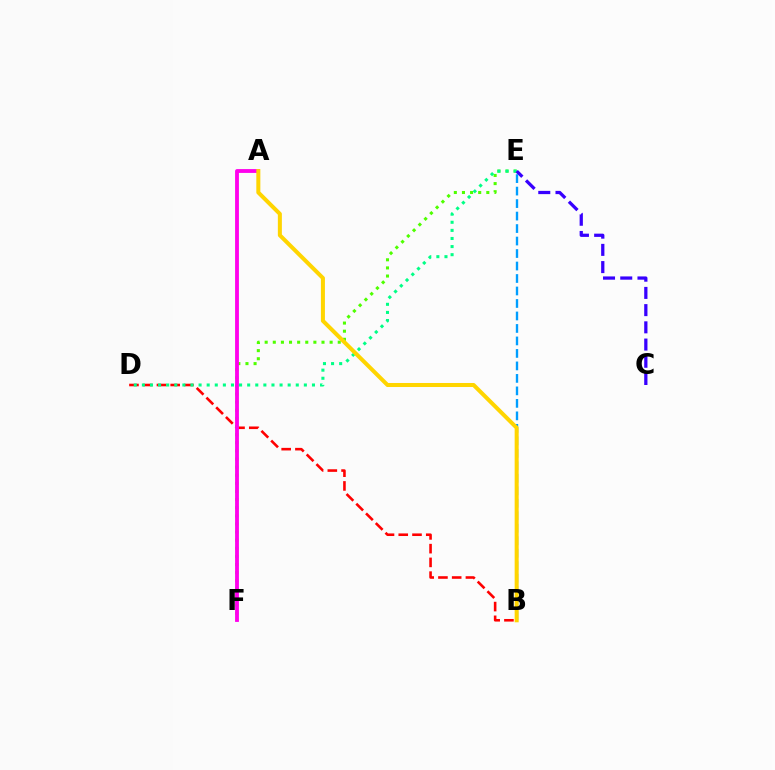{('B', 'D'): [{'color': '#ff0000', 'line_style': 'dashed', 'thickness': 1.87}], ('B', 'E'): [{'color': '#009eff', 'line_style': 'dashed', 'thickness': 1.7}], ('E', 'F'): [{'color': '#4fff00', 'line_style': 'dotted', 'thickness': 2.21}], ('A', 'F'): [{'color': '#ff00ed', 'line_style': 'solid', 'thickness': 2.75}], ('D', 'E'): [{'color': '#00ff86', 'line_style': 'dotted', 'thickness': 2.2}], ('C', 'E'): [{'color': '#3700ff', 'line_style': 'dashed', 'thickness': 2.34}], ('A', 'B'): [{'color': '#ffd500', 'line_style': 'solid', 'thickness': 2.89}]}